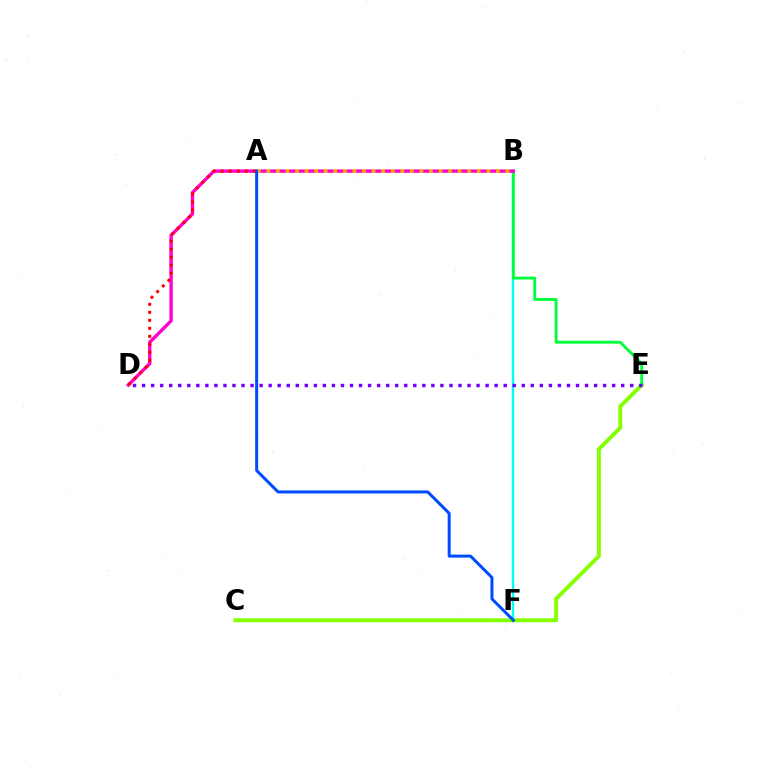{('B', 'F'): [{'color': '#00fff6', 'line_style': 'solid', 'thickness': 1.71}], ('C', 'E'): [{'color': '#84ff00', 'line_style': 'solid', 'thickness': 2.82}], ('B', 'E'): [{'color': '#00ff39', 'line_style': 'solid', 'thickness': 2.05}], ('B', 'D'): [{'color': '#ff00cf', 'line_style': 'solid', 'thickness': 2.43}], ('D', 'E'): [{'color': '#7200ff', 'line_style': 'dotted', 'thickness': 2.46}], ('A', 'B'): [{'color': '#ffbd00', 'line_style': 'dotted', 'thickness': 2.6}], ('A', 'D'): [{'color': '#ff0000', 'line_style': 'dotted', 'thickness': 2.17}], ('A', 'F'): [{'color': '#004bff', 'line_style': 'solid', 'thickness': 2.16}]}